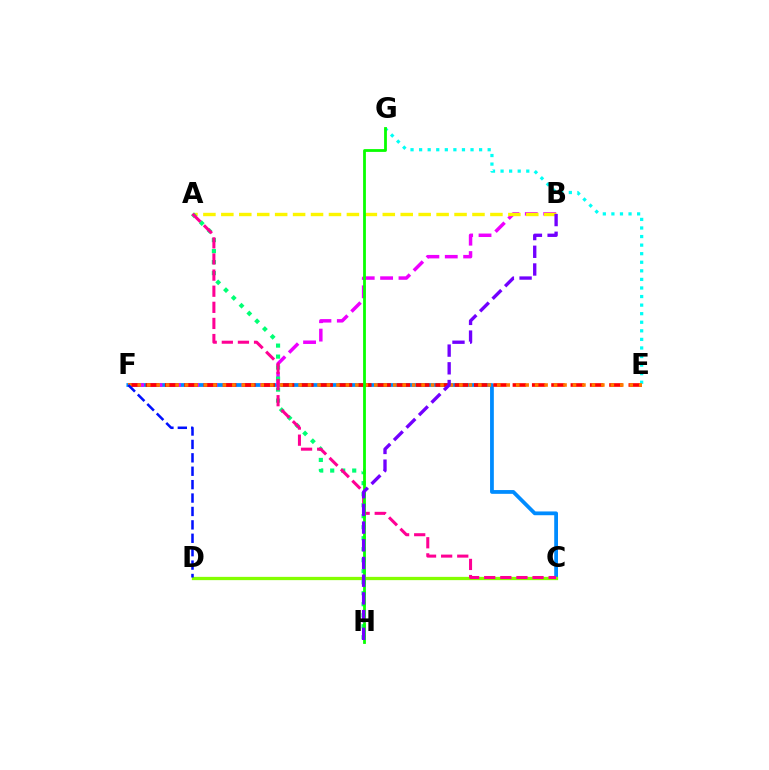{('C', 'F'): [{'color': '#008cff', 'line_style': 'solid', 'thickness': 2.72}], ('B', 'F'): [{'color': '#ee00ff', 'line_style': 'dashed', 'thickness': 2.5}], ('A', 'B'): [{'color': '#fcf500', 'line_style': 'dashed', 'thickness': 2.44}], ('C', 'D'): [{'color': '#84ff00', 'line_style': 'solid', 'thickness': 2.36}], ('E', 'F'): [{'color': '#ff0000', 'line_style': 'dashed', 'thickness': 2.62}, {'color': '#ff7c00', 'line_style': 'dotted', 'thickness': 2.57}], ('E', 'G'): [{'color': '#00fff6', 'line_style': 'dotted', 'thickness': 2.33}], ('A', 'H'): [{'color': '#00ff74', 'line_style': 'dotted', 'thickness': 2.99}], ('A', 'C'): [{'color': '#ff0094', 'line_style': 'dashed', 'thickness': 2.19}], ('G', 'H'): [{'color': '#08ff00', 'line_style': 'solid', 'thickness': 2.01}], ('D', 'F'): [{'color': '#0010ff', 'line_style': 'dashed', 'thickness': 1.82}], ('B', 'H'): [{'color': '#7200ff', 'line_style': 'dashed', 'thickness': 2.4}]}